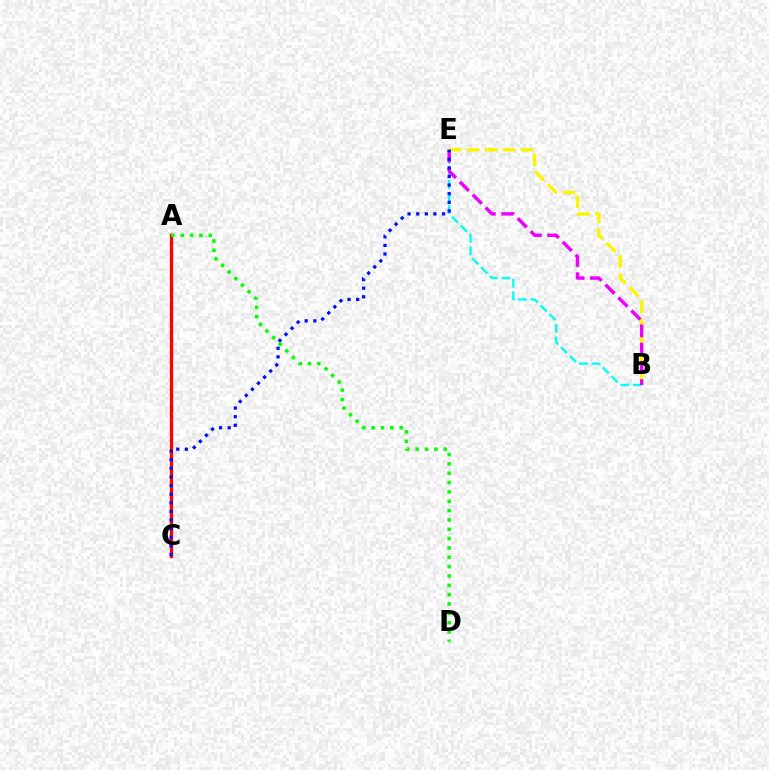{('B', 'E'): [{'color': '#fcf500', 'line_style': 'dashed', 'thickness': 2.45}, {'color': '#00fff6', 'line_style': 'dashed', 'thickness': 1.7}, {'color': '#ee00ff', 'line_style': 'dashed', 'thickness': 2.48}], ('A', 'C'): [{'color': '#ff0000', 'line_style': 'solid', 'thickness': 2.36}], ('A', 'D'): [{'color': '#08ff00', 'line_style': 'dotted', 'thickness': 2.54}], ('C', 'E'): [{'color': '#0010ff', 'line_style': 'dotted', 'thickness': 2.34}]}